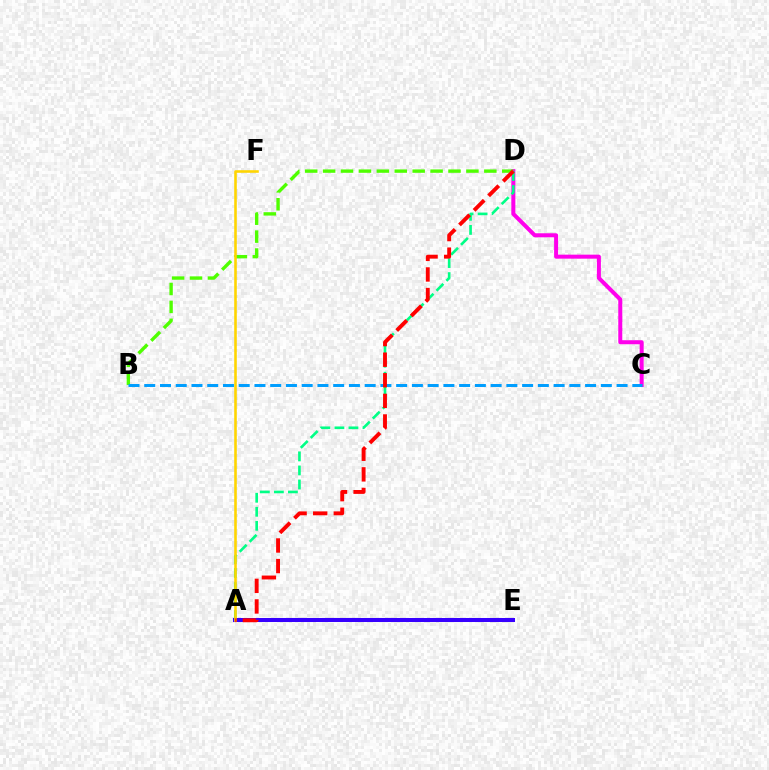{('C', 'D'): [{'color': '#ff00ed', 'line_style': 'solid', 'thickness': 2.89}], ('A', 'D'): [{'color': '#00ff86', 'line_style': 'dashed', 'thickness': 1.9}, {'color': '#ff0000', 'line_style': 'dashed', 'thickness': 2.8}], ('A', 'E'): [{'color': '#3700ff', 'line_style': 'solid', 'thickness': 2.9}], ('B', 'D'): [{'color': '#4fff00', 'line_style': 'dashed', 'thickness': 2.43}], ('A', 'F'): [{'color': '#ffd500', 'line_style': 'solid', 'thickness': 1.86}], ('B', 'C'): [{'color': '#009eff', 'line_style': 'dashed', 'thickness': 2.14}]}